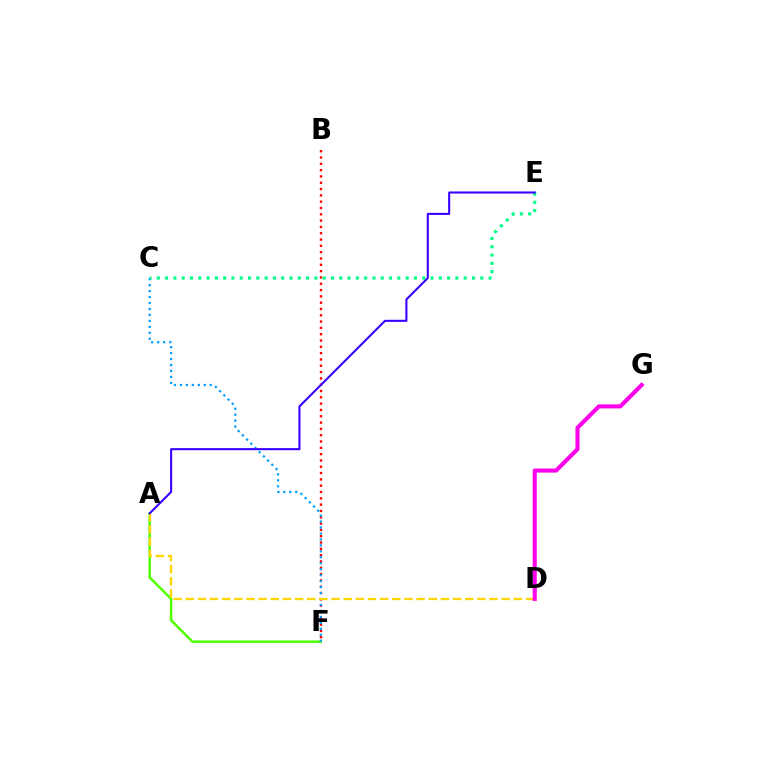{('B', 'F'): [{'color': '#ff0000', 'line_style': 'dotted', 'thickness': 1.71}], ('A', 'F'): [{'color': '#4fff00', 'line_style': 'solid', 'thickness': 1.81}], ('C', 'F'): [{'color': '#009eff', 'line_style': 'dotted', 'thickness': 1.62}], ('C', 'E'): [{'color': '#00ff86', 'line_style': 'dotted', 'thickness': 2.25}], ('A', 'D'): [{'color': '#ffd500', 'line_style': 'dashed', 'thickness': 1.65}], ('A', 'E'): [{'color': '#3700ff', 'line_style': 'solid', 'thickness': 1.5}], ('D', 'G'): [{'color': '#ff00ed', 'line_style': 'solid', 'thickness': 2.95}]}